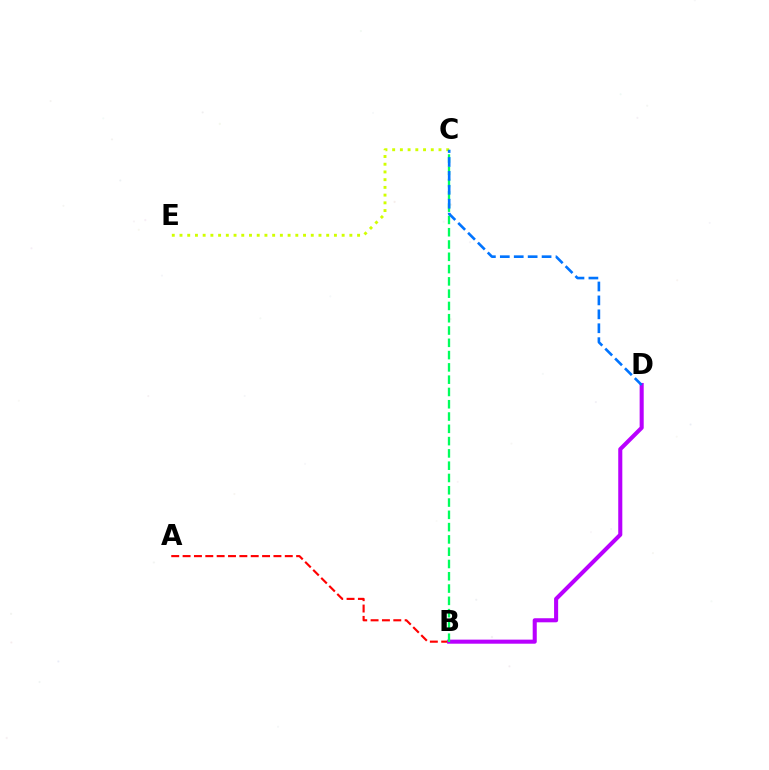{('A', 'B'): [{'color': '#ff0000', 'line_style': 'dashed', 'thickness': 1.54}], ('C', 'E'): [{'color': '#d1ff00', 'line_style': 'dotted', 'thickness': 2.1}], ('B', 'D'): [{'color': '#b900ff', 'line_style': 'solid', 'thickness': 2.93}], ('B', 'C'): [{'color': '#00ff5c', 'line_style': 'dashed', 'thickness': 1.67}], ('C', 'D'): [{'color': '#0074ff', 'line_style': 'dashed', 'thickness': 1.89}]}